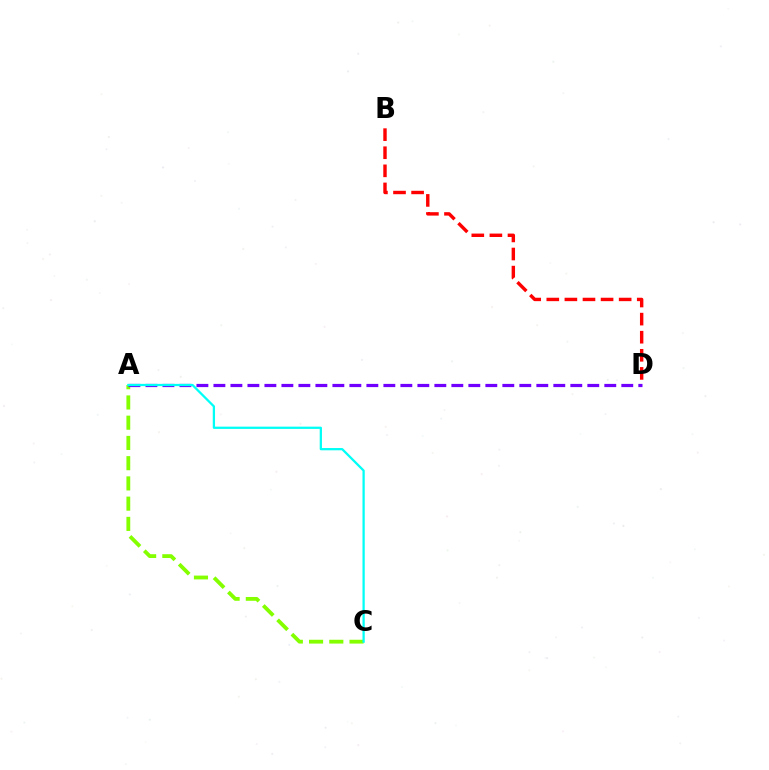{('A', 'C'): [{'color': '#84ff00', 'line_style': 'dashed', 'thickness': 2.75}, {'color': '#00fff6', 'line_style': 'solid', 'thickness': 1.63}], ('B', 'D'): [{'color': '#ff0000', 'line_style': 'dashed', 'thickness': 2.46}], ('A', 'D'): [{'color': '#7200ff', 'line_style': 'dashed', 'thickness': 2.31}]}